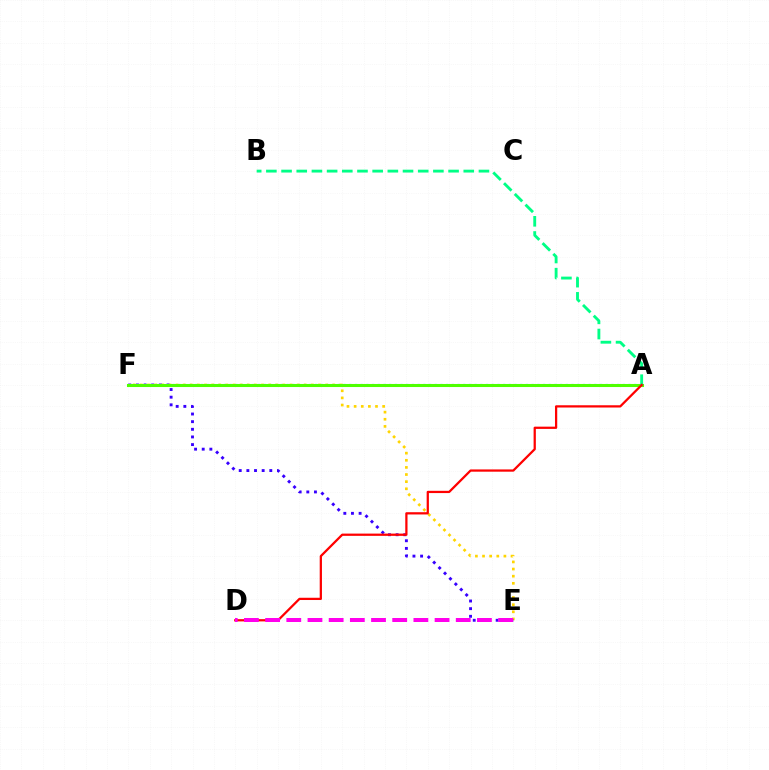{('A', 'F'): [{'color': '#009eff', 'line_style': 'dotted', 'thickness': 1.55}, {'color': '#4fff00', 'line_style': 'solid', 'thickness': 2.19}], ('E', 'F'): [{'color': '#ffd500', 'line_style': 'dotted', 'thickness': 1.94}, {'color': '#3700ff', 'line_style': 'dotted', 'thickness': 2.08}], ('A', 'B'): [{'color': '#00ff86', 'line_style': 'dashed', 'thickness': 2.06}], ('A', 'D'): [{'color': '#ff0000', 'line_style': 'solid', 'thickness': 1.62}], ('D', 'E'): [{'color': '#ff00ed', 'line_style': 'dashed', 'thickness': 2.88}]}